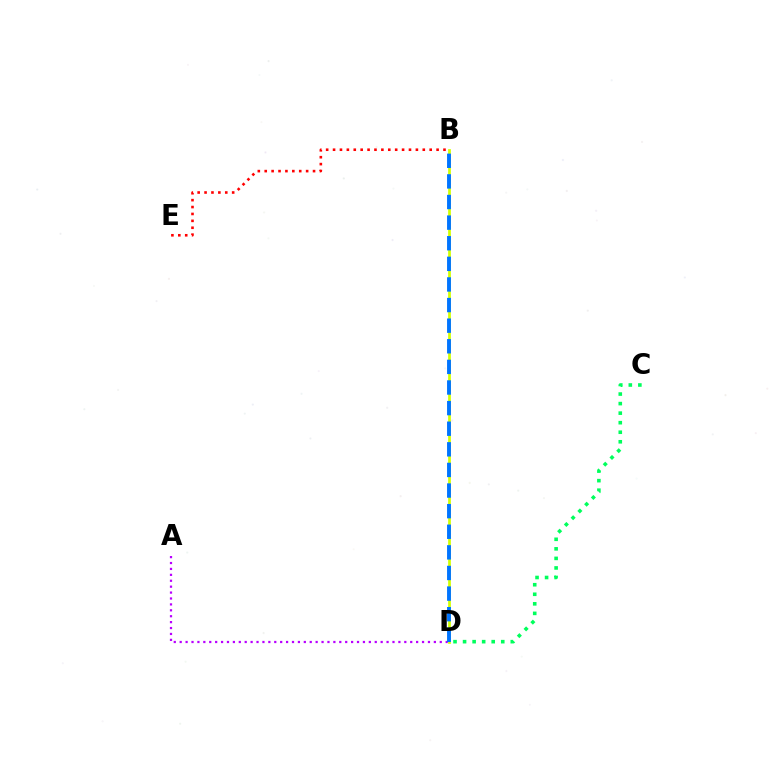{('A', 'D'): [{'color': '#b900ff', 'line_style': 'dotted', 'thickness': 1.61}], ('C', 'D'): [{'color': '#00ff5c', 'line_style': 'dotted', 'thickness': 2.59}], ('B', 'E'): [{'color': '#ff0000', 'line_style': 'dotted', 'thickness': 1.88}], ('B', 'D'): [{'color': '#d1ff00', 'line_style': 'solid', 'thickness': 1.97}, {'color': '#0074ff', 'line_style': 'dashed', 'thickness': 2.8}]}